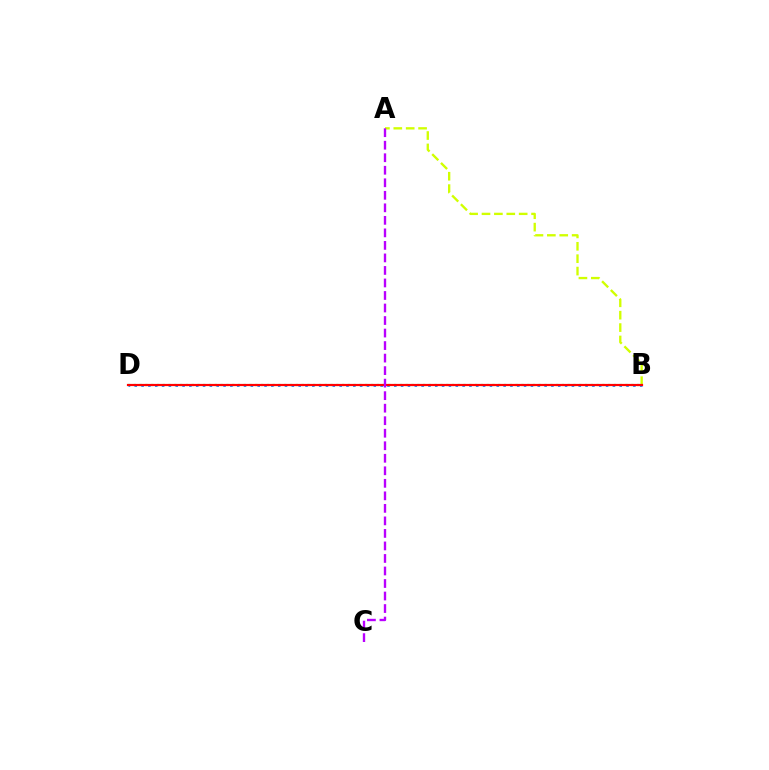{('A', 'B'): [{'color': '#d1ff00', 'line_style': 'dashed', 'thickness': 1.68}], ('B', 'D'): [{'color': '#0074ff', 'line_style': 'dotted', 'thickness': 1.86}, {'color': '#00ff5c', 'line_style': 'dotted', 'thickness': 1.57}, {'color': '#ff0000', 'line_style': 'solid', 'thickness': 1.58}], ('A', 'C'): [{'color': '#b900ff', 'line_style': 'dashed', 'thickness': 1.7}]}